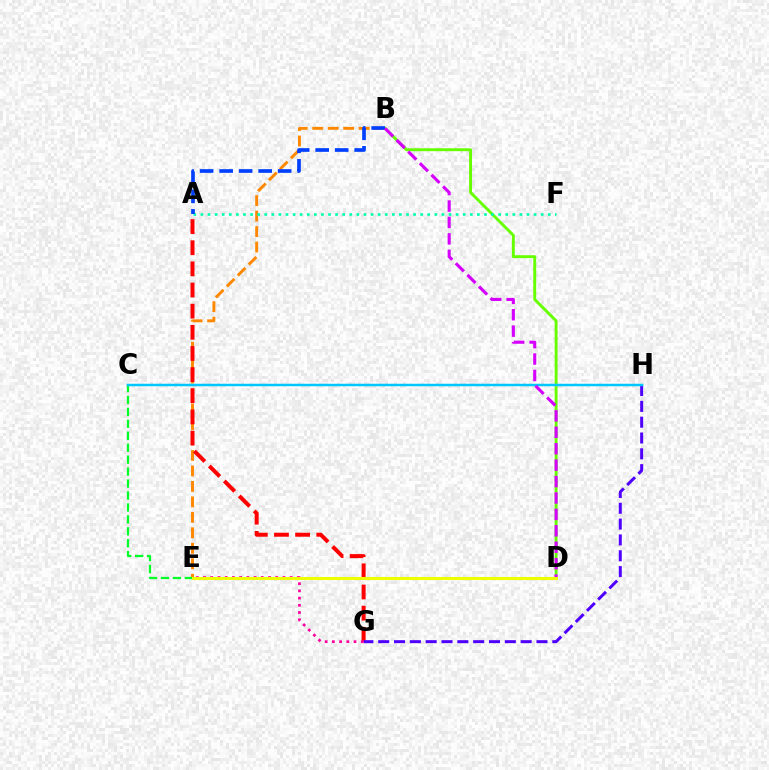{('B', 'E'): [{'color': '#ff8800', 'line_style': 'dashed', 'thickness': 2.1}], ('B', 'D'): [{'color': '#66ff00', 'line_style': 'solid', 'thickness': 2.09}, {'color': '#d600ff', 'line_style': 'dashed', 'thickness': 2.23}], ('A', 'G'): [{'color': '#ff0000', 'line_style': 'dashed', 'thickness': 2.87}], ('C', 'E'): [{'color': '#00ff27', 'line_style': 'dashed', 'thickness': 1.62}], ('A', 'F'): [{'color': '#00ffaf', 'line_style': 'dotted', 'thickness': 1.93}], ('G', 'H'): [{'color': '#4f00ff', 'line_style': 'dashed', 'thickness': 2.15}], ('A', 'B'): [{'color': '#003fff', 'line_style': 'dashed', 'thickness': 2.65}], ('C', 'H'): [{'color': '#00c7ff', 'line_style': 'solid', 'thickness': 1.79}], ('E', 'G'): [{'color': '#ff00a0', 'line_style': 'dotted', 'thickness': 1.96}], ('D', 'E'): [{'color': '#eeff00', 'line_style': 'solid', 'thickness': 2.18}]}